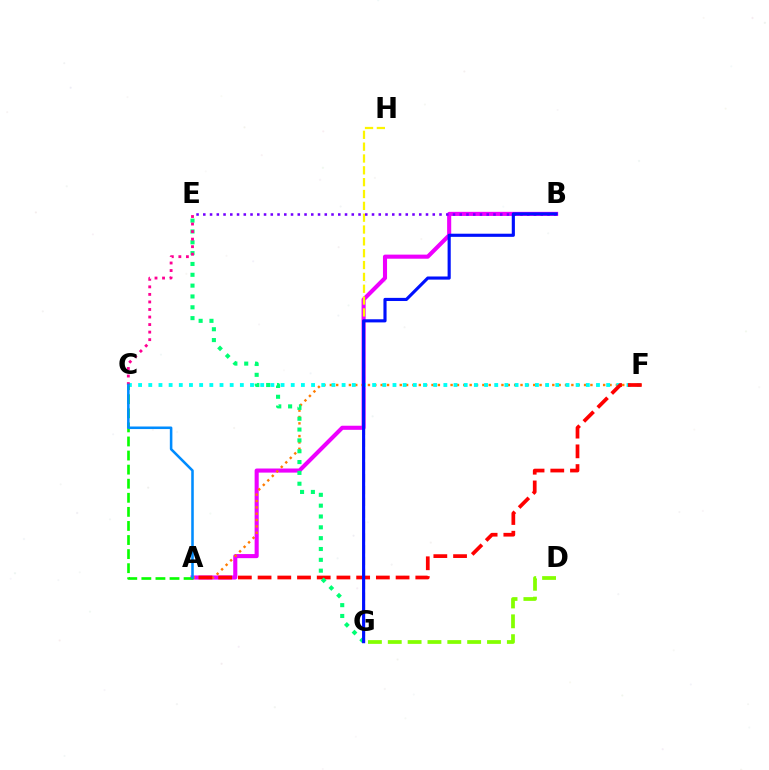{('A', 'B'): [{'color': '#ee00ff', 'line_style': 'solid', 'thickness': 2.95}], ('G', 'H'): [{'color': '#fcf500', 'line_style': 'dashed', 'thickness': 1.61}], ('A', 'F'): [{'color': '#ff7c00', 'line_style': 'dotted', 'thickness': 1.73}, {'color': '#ff0000', 'line_style': 'dashed', 'thickness': 2.68}], ('C', 'F'): [{'color': '#00fff6', 'line_style': 'dotted', 'thickness': 2.76}], ('E', 'G'): [{'color': '#00ff74', 'line_style': 'dotted', 'thickness': 2.94}], ('B', 'E'): [{'color': '#7200ff', 'line_style': 'dotted', 'thickness': 1.83}], ('B', 'G'): [{'color': '#0010ff', 'line_style': 'solid', 'thickness': 2.26}], ('C', 'E'): [{'color': '#ff0094', 'line_style': 'dotted', 'thickness': 2.05}], ('D', 'G'): [{'color': '#84ff00', 'line_style': 'dashed', 'thickness': 2.7}], ('A', 'C'): [{'color': '#08ff00', 'line_style': 'dashed', 'thickness': 1.91}, {'color': '#008cff', 'line_style': 'solid', 'thickness': 1.84}]}